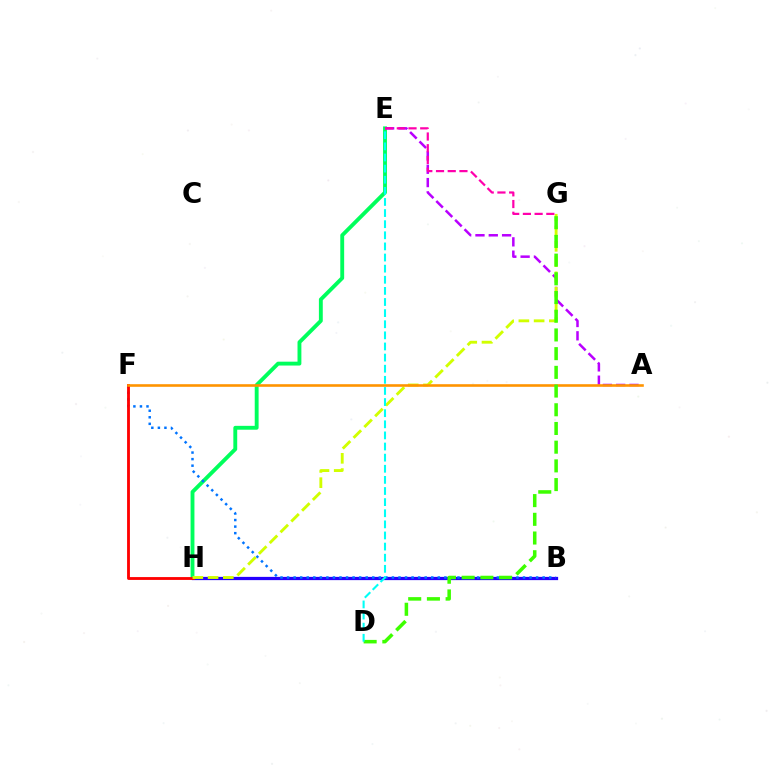{('E', 'H'): [{'color': '#00ff5c', 'line_style': 'solid', 'thickness': 2.79}], ('B', 'H'): [{'color': '#2500ff', 'line_style': 'solid', 'thickness': 2.33}], ('B', 'F'): [{'color': '#0074ff', 'line_style': 'dotted', 'thickness': 1.78}], ('A', 'E'): [{'color': '#b900ff', 'line_style': 'dashed', 'thickness': 1.81}], ('F', 'H'): [{'color': '#ff0000', 'line_style': 'solid', 'thickness': 2.04}], ('G', 'H'): [{'color': '#d1ff00', 'line_style': 'dashed', 'thickness': 2.07}], ('A', 'F'): [{'color': '#ff9400', 'line_style': 'solid', 'thickness': 1.88}], ('D', 'G'): [{'color': '#3dff00', 'line_style': 'dashed', 'thickness': 2.54}], ('E', 'G'): [{'color': '#ff00ac', 'line_style': 'dashed', 'thickness': 1.59}], ('D', 'E'): [{'color': '#00fff6', 'line_style': 'dashed', 'thickness': 1.51}]}